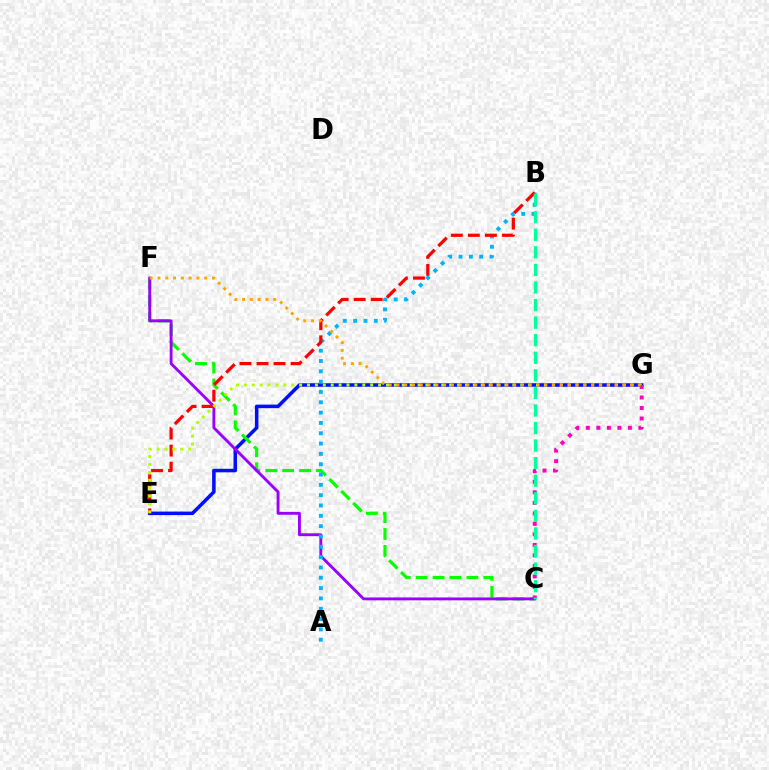{('E', 'G'): [{'color': '#0010ff', 'line_style': 'solid', 'thickness': 2.55}, {'color': '#b3ff00', 'line_style': 'dotted', 'thickness': 2.15}], ('C', 'F'): [{'color': '#08ff00', 'line_style': 'dashed', 'thickness': 2.3}, {'color': '#9b00ff', 'line_style': 'solid', 'thickness': 2.06}], ('A', 'B'): [{'color': '#00b5ff', 'line_style': 'dotted', 'thickness': 2.8}], ('B', 'E'): [{'color': '#ff0000', 'line_style': 'dashed', 'thickness': 2.31}], ('C', 'G'): [{'color': '#ff00bd', 'line_style': 'dotted', 'thickness': 2.86}], ('B', 'C'): [{'color': '#00ff9d', 'line_style': 'dashed', 'thickness': 2.39}], ('F', 'G'): [{'color': '#ffa500', 'line_style': 'dotted', 'thickness': 2.12}]}